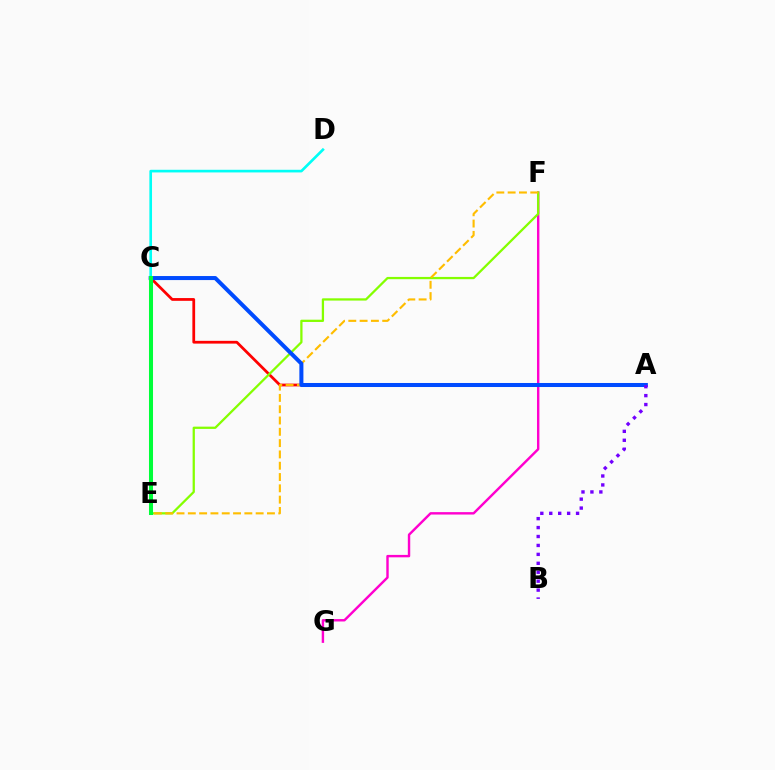{('F', 'G'): [{'color': '#ff00cf', 'line_style': 'solid', 'thickness': 1.74}], ('A', 'C'): [{'color': '#ff0000', 'line_style': 'solid', 'thickness': 1.99}, {'color': '#004bff', 'line_style': 'solid', 'thickness': 2.9}], ('E', 'F'): [{'color': '#84ff00', 'line_style': 'solid', 'thickness': 1.63}, {'color': '#ffbd00', 'line_style': 'dashed', 'thickness': 1.54}], ('C', 'D'): [{'color': '#00fff6', 'line_style': 'solid', 'thickness': 1.91}], ('A', 'B'): [{'color': '#7200ff', 'line_style': 'dotted', 'thickness': 2.43}], ('C', 'E'): [{'color': '#00ff39', 'line_style': 'solid', 'thickness': 2.9}]}